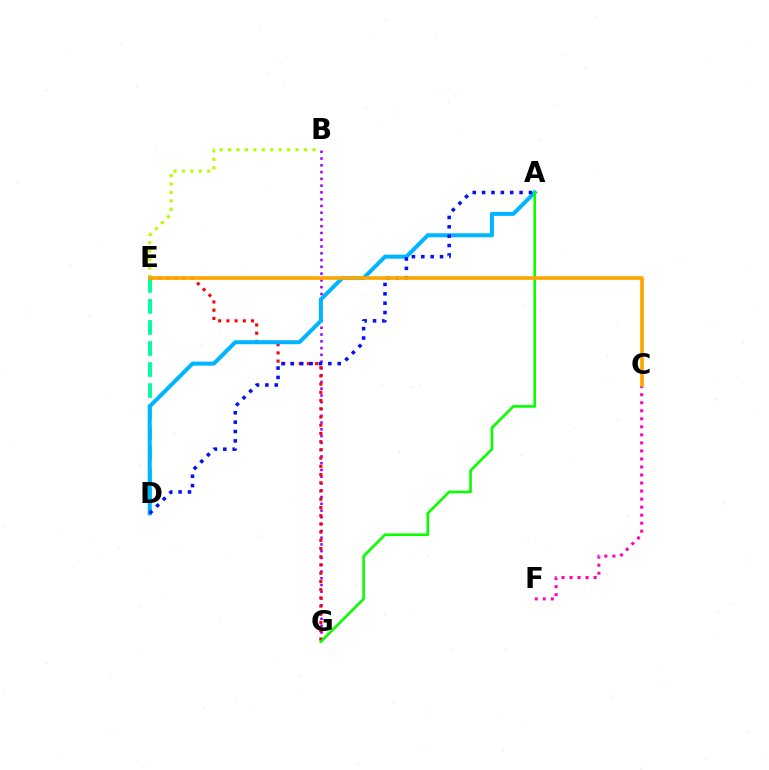{('B', 'G'): [{'color': '#9b00ff', 'line_style': 'dotted', 'thickness': 1.84}], ('C', 'F'): [{'color': '#ff00bd', 'line_style': 'dotted', 'thickness': 2.18}], ('B', 'E'): [{'color': '#b3ff00', 'line_style': 'dotted', 'thickness': 2.29}], ('D', 'E'): [{'color': '#00ff9d', 'line_style': 'dashed', 'thickness': 2.86}], ('E', 'G'): [{'color': '#ff0000', 'line_style': 'dotted', 'thickness': 2.23}], ('A', 'D'): [{'color': '#00b5ff', 'line_style': 'solid', 'thickness': 2.9}, {'color': '#0010ff', 'line_style': 'dotted', 'thickness': 2.55}], ('A', 'G'): [{'color': '#08ff00', 'line_style': 'solid', 'thickness': 1.9}], ('C', 'E'): [{'color': '#ffa500', 'line_style': 'solid', 'thickness': 2.63}]}